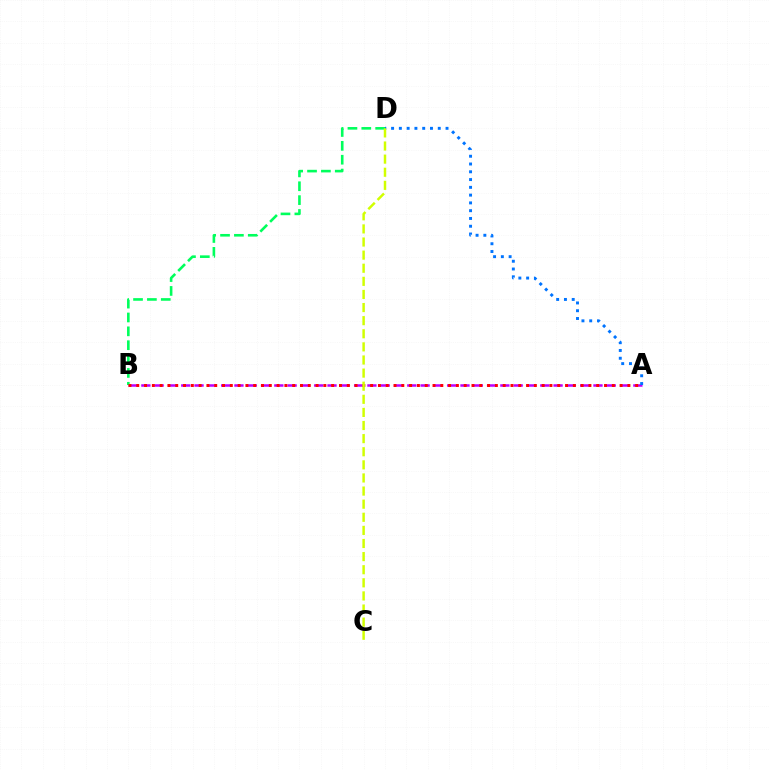{('A', 'B'): [{'color': '#b900ff', 'line_style': 'dashed', 'thickness': 1.81}, {'color': '#ff0000', 'line_style': 'dotted', 'thickness': 2.12}], ('B', 'D'): [{'color': '#00ff5c', 'line_style': 'dashed', 'thickness': 1.88}], ('A', 'D'): [{'color': '#0074ff', 'line_style': 'dotted', 'thickness': 2.11}], ('C', 'D'): [{'color': '#d1ff00', 'line_style': 'dashed', 'thickness': 1.78}]}